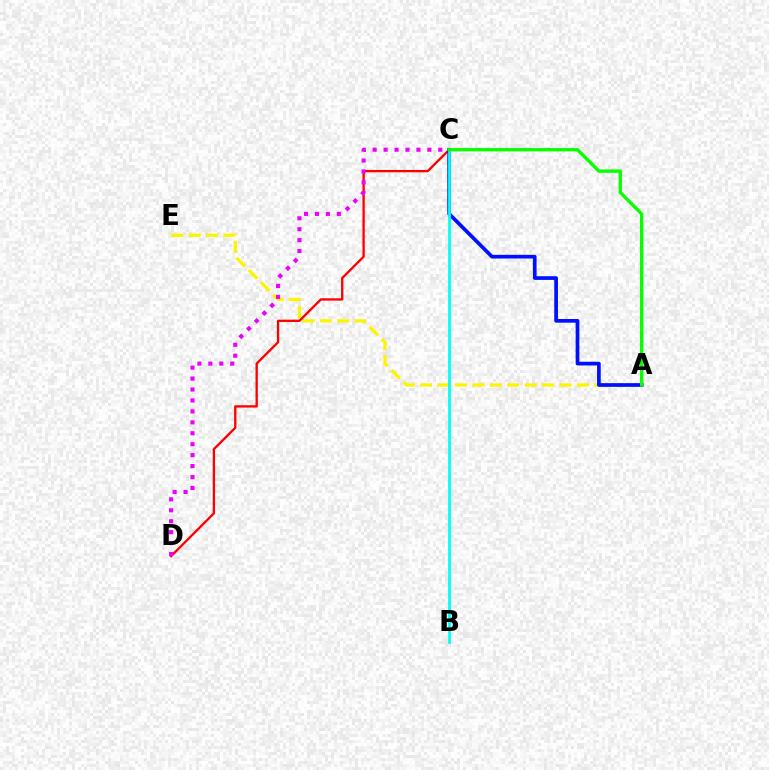{('A', 'E'): [{'color': '#fcf500', 'line_style': 'dashed', 'thickness': 2.37}], ('C', 'D'): [{'color': '#ff0000', 'line_style': 'solid', 'thickness': 1.67}, {'color': '#ee00ff', 'line_style': 'dotted', 'thickness': 2.97}], ('A', 'C'): [{'color': '#0010ff', 'line_style': 'solid', 'thickness': 2.66}, {'color': '#08ff00', 'line_style': 'solid', 'thickness': 2.4}], ('B', 'C'): [{'color': '#00fff6', 'line_style': 'solid', 'thickness': 1.98}]}